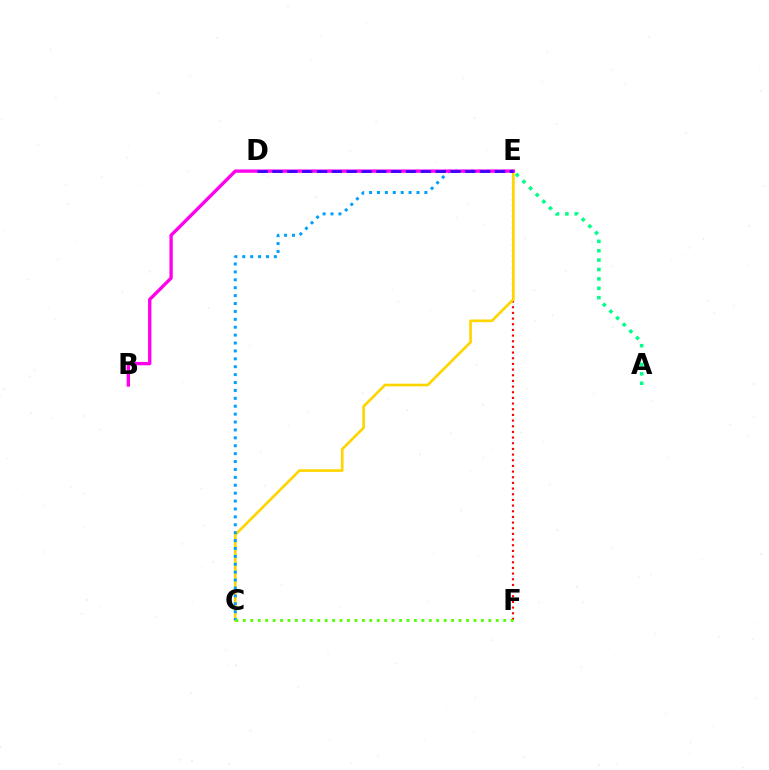{('E', 'F'): [{'color': '#ff0000', 'line_style': 'dotted', 'thickness': 1.54}], ('C', 'E'): [{'color': '#ffd500', 'line_style': 'solid', 'thickness': 1.93}, {'color': '#009eff', 'line_style': 'dotted', 'thickness': 2.15}], ('C', 'F'): [{'color': '#4fff00', 'line_style': 'dotted', 'thickness': 2.02}], ('B', 'E'): [{'color': '#ff00ed', 'line_style': 'solid', 'thickness': 2.4}], ('D', 'E'): [{'color': '#3700ff', 'line_style': 'dashed', 'thickness': 2.02}], ('A', 'E'): [{'color': '#00ff86', 'line_style': 'dotted', 'thickness': 2.55}]}